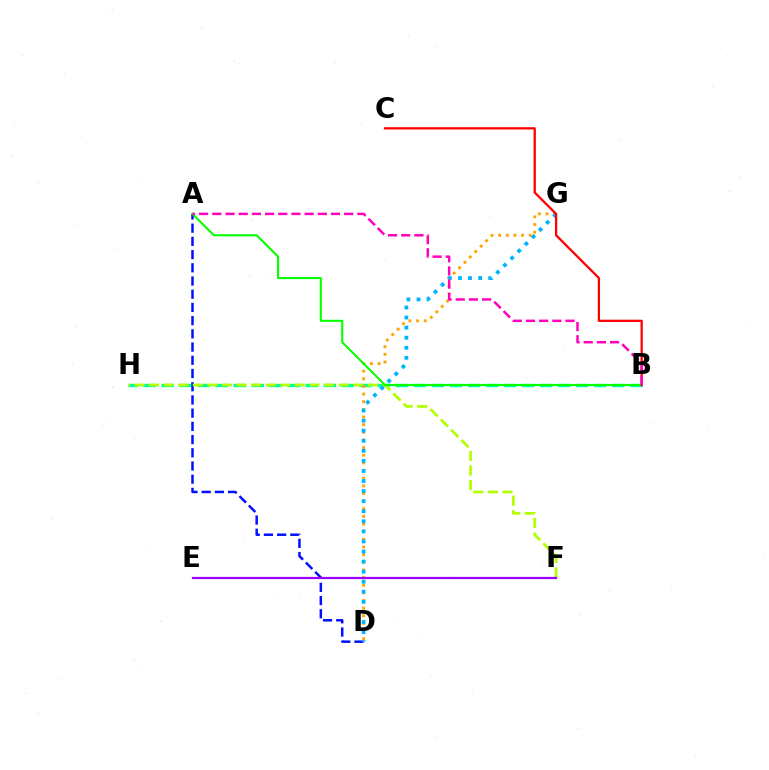{('B', 'H'): [{'color': '#00ff9d', 'line_style': 'dashed', 'thickness': 2.45}], ('A', 'D'): [{'color': '#0010ff', 'line_style': 'dashed', 'thickness': 1.79}], ('F', 'H'): [{'color': '#b3ff00', 'line_style': 'dashed', 'thickness': 1.98}], ('D', 'G'): [{'color': '#ffa500', 'line_style': 'dotted', 'thickness': 2.08}, {'color': '#00b5ff', 'line_style': 'dotted', 'thickness': 2.74}], ('E', 'F'): [{'color': '#9b00ff', 'line_style': 'solid', 'thickness': 1.6}], ('A', 'B'): [{'color': '#08ff00', 'line_style': 'solid', 'thickness': 1.5}, {'color': '#ff00bd', 'line_style': 'dashed', 'thickness': 1.79}], ('B', 'C'): [{'color': '#ff0000', 'line_style': 'solid', 'thickness': 1.64}]}